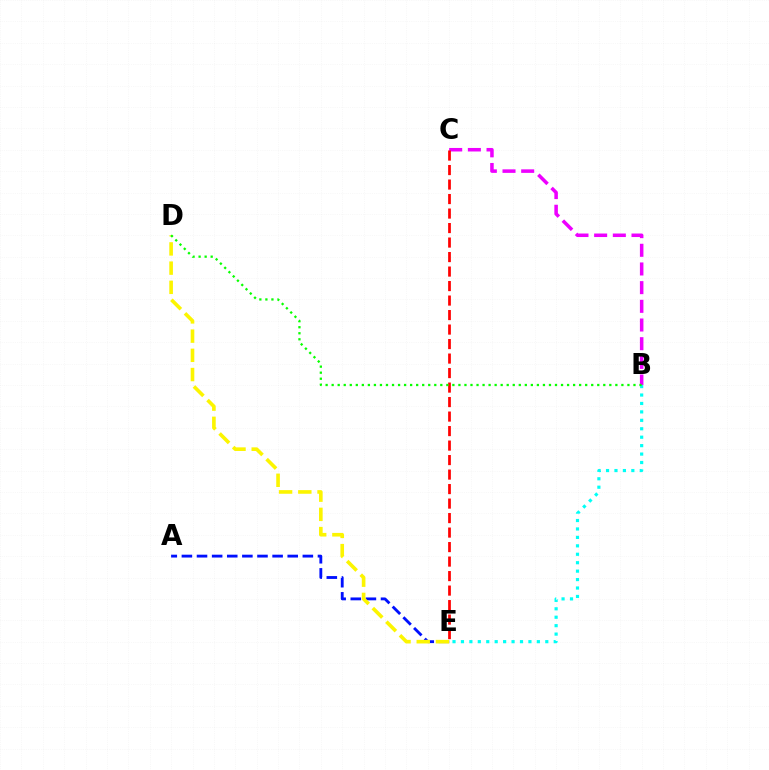{('A', 'E'): [{'color': '#0010ff', 'line_style': 'dashed', 'thickness': 2.05}], ('D', 'E'): [{'color': '#fcf500', 'line_style': 'dashed', 'thickness': 2.61}], ('B', 'C'): [{'color': '#ee00ff', 'line_style': 'dashed', 'thickness': 2.54}], ('C', 'E'): [{'color': '#ff0000', 'line_style': 'dashed', 'thickness': 1.97}], ('B', 'E'): [{'color': '#00fff6', 'line_style': 'dotted', 'thickness': 2.29}], ('B', 'D'): [{'color': '#08ff00', 'line_style': 'dotted', 'thickness': 1.64}]}